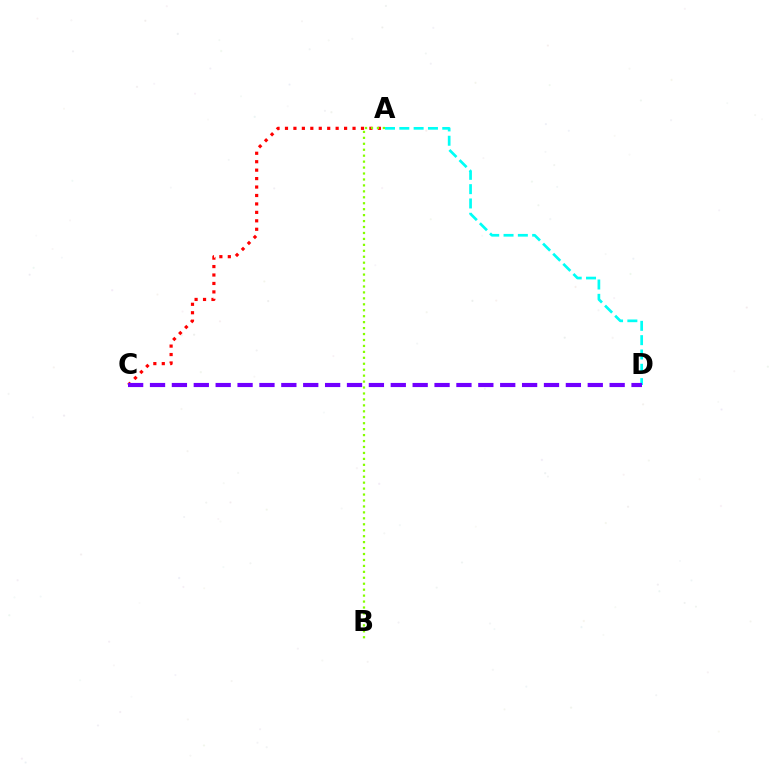{('A', 'D'): [{'color': '#00fff6', 'line_style': 'dashed', 'thickness': 1.94}], ('A', 'C'): [{'color': '#ff0000', 'line_style': 'dotted', 'thickness': 2.29}], ('C', 'D'): [{'color': '#7200ff', 'line_style': 'dashed', 'thickness': 2.97}], ('A', 'B'): [{'color': '#84ff00', 'line_style': 'dotted', 'thickness': 1.62}]}